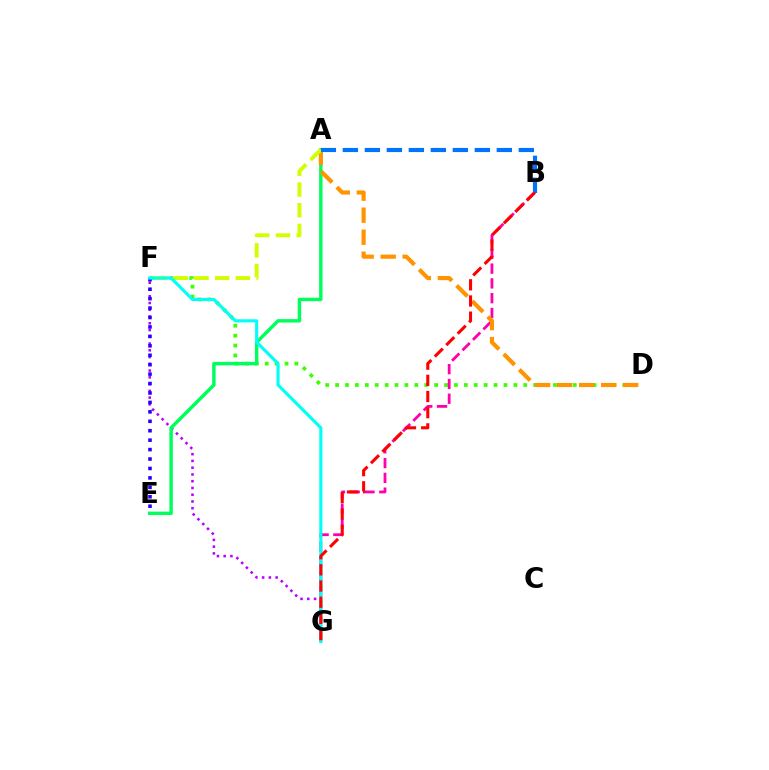{('F', 'G'): [{'color': '#b900ff', 'line_style': 'dotted', 'thickness': 1.84}, {'color': '#00fff6', 'line_style': 'solid', 'thickness': 2.25}], ('D', 'F'): [{'color': '#3dff00', 'line_style': 'dotted', 'thickness': 2.69}], ('A', 'E'): [{'color': '#00ff5c', 'line_style': 'solid', 'thickness': 2.47}], ('B', 'G'): [{'color': '#ff00ac', 'line_style': 'dashed', 'thickness': 2.01}, {'color': '#ff0000', 'line_style': 'dashed', 'thickness': 2.2}], ('A', 'D'): [{'color': '#ff9400', 'line_style': 'dashed', 'thickness': 2.99}], ('A', 'F'): [{'color': '#d1ff00', 'line_style': 'dashed', 'thickness': 2.81}], ('E', 'F'): [{'color': '#2500ff', 'line_style': 'dotted', 'thickness': 2.56}], ('A', 'B'): [{'color': '#0074ff', 'line_style': 'dashed', 'thickness': 2.99}]}